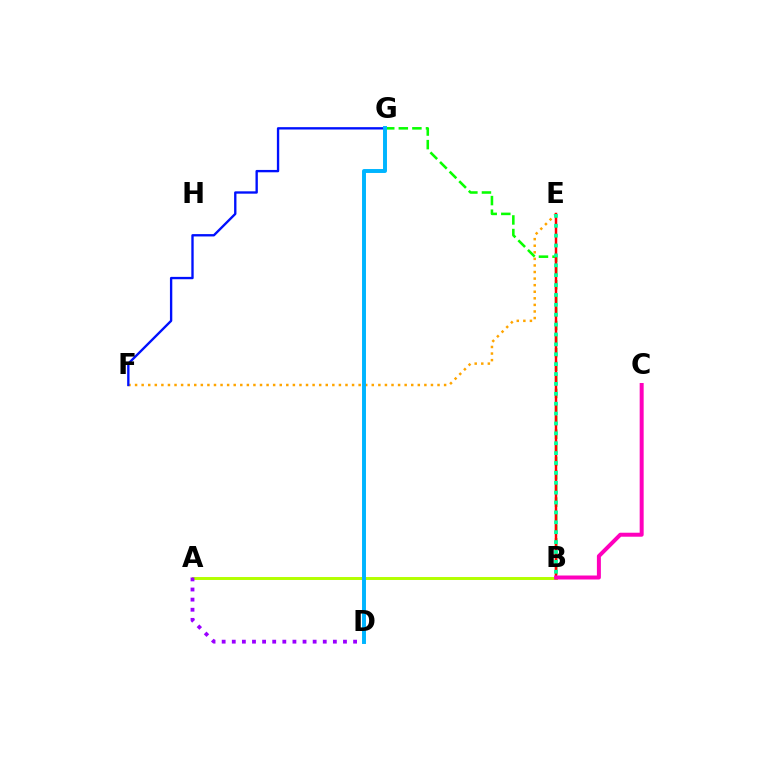{('E', 'F'): [{'color': '#ffa500', 'line_style': 'dotted', 'thickness': 1.79}], ('A', 'B'): [{'color': '#b3ff00', 'line_style': 'solid', 'thickness': 2.13}], ('B', 'G'): [{'color': '#08ff00', 'line_style': 'dashed', 'thickness': 1.85}], ('A', 'D'): [{'color': '#9b00ff', 'line_style': 'dotted', 'thickness': 2.75}], ('B', 'E'): [{'color': '#ff0000', 'line_style': 'solid', 'thickness': 1.78}, {'color': '#00ff9d', 'line_style': 'dotted', 'thickness': 2.69}], ('F', 'G'): [{'color': '#0010ff', 'line_style': 'solid', 'thickness': 1.69}], ('B', 'C'): [{'color': '#ff00bd', 'line_style': 'solid', 'thickness': 2.87}], ('D', 'G'): [{'color': '#00b5ff', 'line_style': 'solid', 'thickness': 2.83}]}